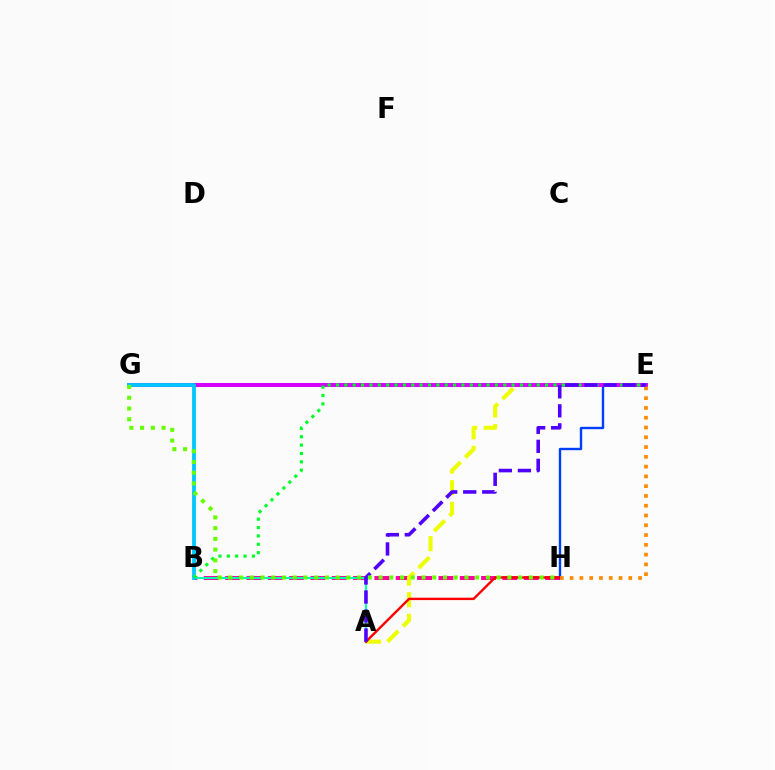{('B', 'H'): [{'color': '#ff00a0', 'line_style': 'dashed', 'thickness': 2.9}], ('A', 'E'): [{'color': '#eeff00', 'line_style': 'dashed', 'thickness': 2.94}, {'color': '#4f00ff', 'line_style': 'dashed', 'thickness': 2.58}], ('E', 'H'): [{'color': '#003fff', 'line_style': 'solid', 'thickness': 1.72}, {'color': '#ff8800', 'line_style': 'dotted', 'thickness': 2.66}], ('E', 'G'): [{'color': '#d600ff', 'line_style': 'solid', 'thickness': 2.9}], ('A', 'B'): [{'color': '#00ffaf', 'line_style': 'solid', 'thickness': 1.55}], ('A', 'H'): [{'color': '#ff0000', 'line_style': 'solid', 'thickness': 1.73}], ('B', 'G'): [{'color': '#00c7ff', 'line_style': 'solid', 'thickness': 2.73}], ('B', 'E'): [{'color': '#00ff27', 'line_style': 'dotted', 'thickness': 2.27}], ('G', 'H'): [{'color': '#66ff00', 'line_style': 'dotted', 'thickness': 2.92}]}